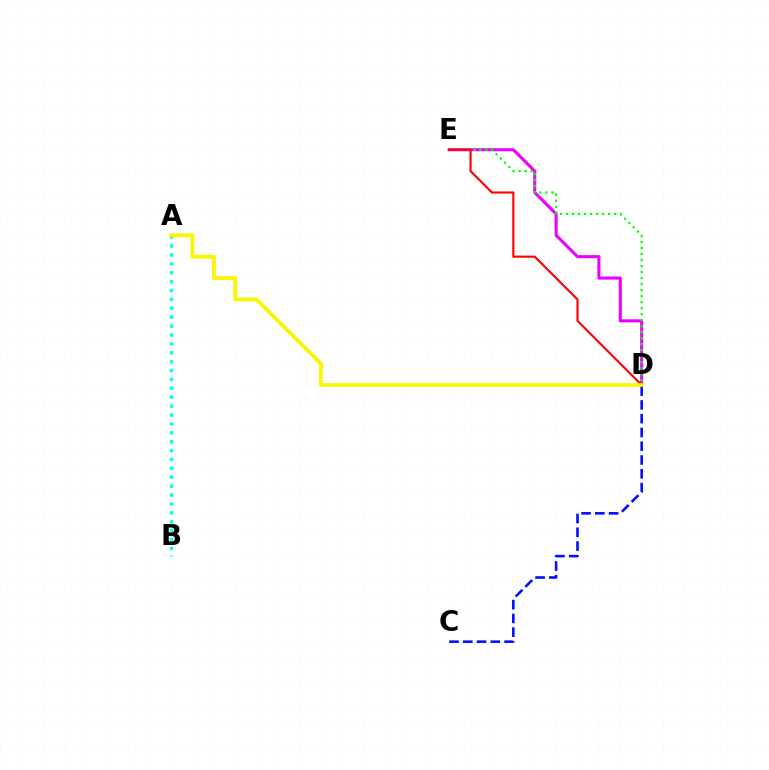{('D', 'E'): [{'color': '#ee00ff', 'line_style': 'solid', 'thickness': 2.22}, {'color': '#08ff00', 'line_style': 'dotted', 'thickness': 1.63}, {'color': '#ff0000', 'line_style': 'solid', 'thickness': 1.54}], ('C', 'D'): [{'color': '#0010ff', 'line_style': 'dashed', 'thickness': 1.87}], ('A', 'B'): [{'color': '#00fff6', 'line_style': 'dotted', 'thickness': 2.42}], ('A', 'D'): [{'color': '#fcf500', 'line_style': 'solid', 'thickness': 2.74}]}